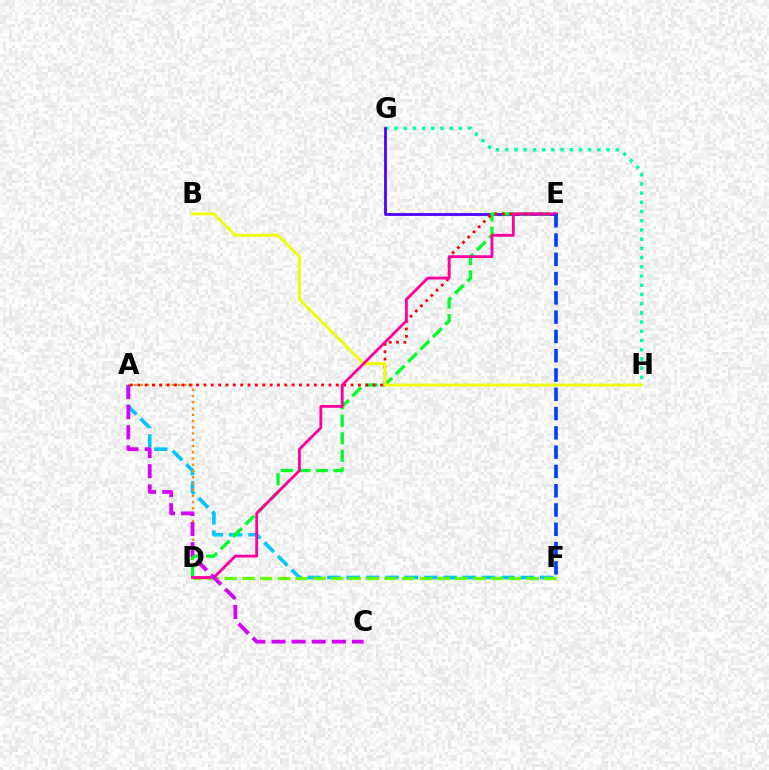{('A', 'F'): [{'color': '#00c7ff', 'line_style': 'dashed', 'thickness': 2.63}], ('G', 'H'): [{'color': '#00ffaf', 'line_style': 'dotted', 'thickness': 2.5}], ('D', 'F'): [{'color': '#66ff00', 'line_style': 'dashed', 'thickness': 2.41}], ('A', 'D'): [{'color': '#ff8800', 'line_style': 'dotted', 'thickness': 1.7}], ('E', 'G'): [{'color': '#4f00ff', 'line_style': 'solid', 'thickness': 2.01}], ('D', 'E'): [{'color': '#00ff27', 'line_style': 'dashed', 'thickness': 2.38}, {'color': '#ff00a0', 'line_style': 'solid', 'thickness': 2.04}], ('A', 'E'): [{'color': '#ff0000', 'line_style': 'dotted', 'thickness': 2.0}], ('B', 'H'): [{'color': '#eeff00', 'line_style': 'solid', 'thickness': 2.05}], ('A', 'C'): [{'color': '#d600ff', 'line_style': 'dashed', 'thickness': 2.73}], ('E', 'F'): [{'color': '#003fff', 'line_style': 'dashed', 'thickness': 2.62}]}